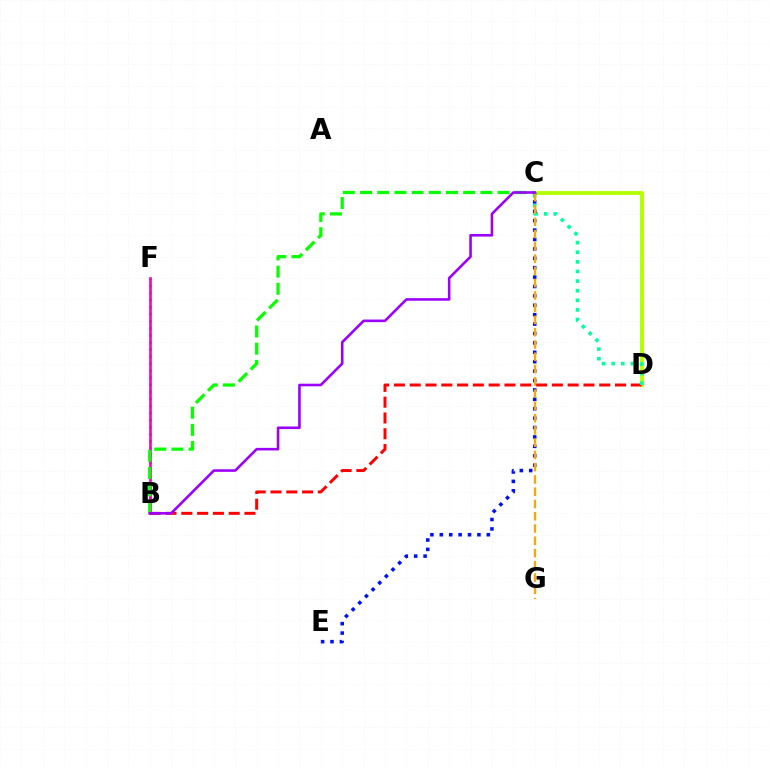{('B', 'F'): [{'color': '#00b5ff', 'line_style': 'dotted', 'thickness': 1.92}, {'color': '#ff00bd', 'line_style': 'solid', 'thickness': 1.9}], ('C', 'D'): [{'color': '#b3ff00', 'line_style': 'solid', 'thickness': 2.77}, {'color': '#00ff9d', 'line_style': 'dotted', 'thickness': 2.61}], ('B', 'D'): [{'color': '#ff0000', 'line_style': 'dashed', 'thickness': 2.15}], ('C', 'E'): [{'color': '#0010ff', 'line_style': 'dotted', 'thickness': 2.55}], ('C', 'G'): [{'color': '#ffa500', 'line_style': 'dashed', 'thickness': 1.67}], ('B', 'C'): [{'color': '#08ff00', 'line_style': 'dashed', 'thickness': 2.33}, {'color': '#9b00ff', 'line_style': 'solid', 'thickness': 1.86}]}